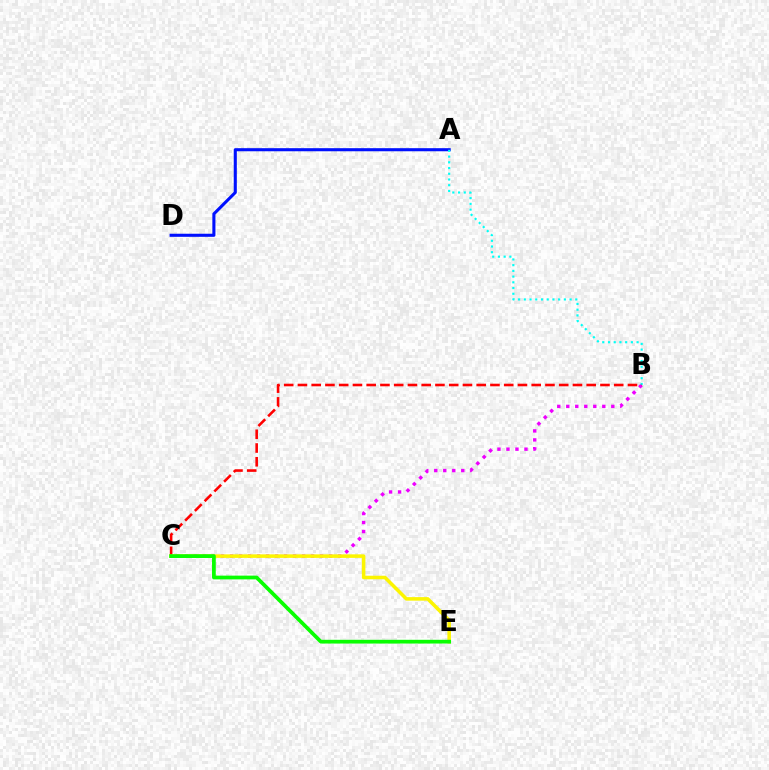{('A', 'D'): [{'color': '#0010ff', 'line_style': 'solid', 'thickness': 2.22}], ('B', 'C'): [{'color': '#ee00ff', 'line_style': 'dotted', 'thickness': 2.45}, {'color': '#ff0000', 'line_style': 'dashed', 'thickness': 1.87}], ('A', 'B'): [{'color': '#00fff6', 'line_style': 'dotted', 'thickness': 1.55}], ('C', 'E'): [{'color': '#fcf500', 'line_style': 'solid', 'thickness': 2.55}, {'color': '#08ff00', 'line_style': 'solid', 'thickness': 2.69}]}